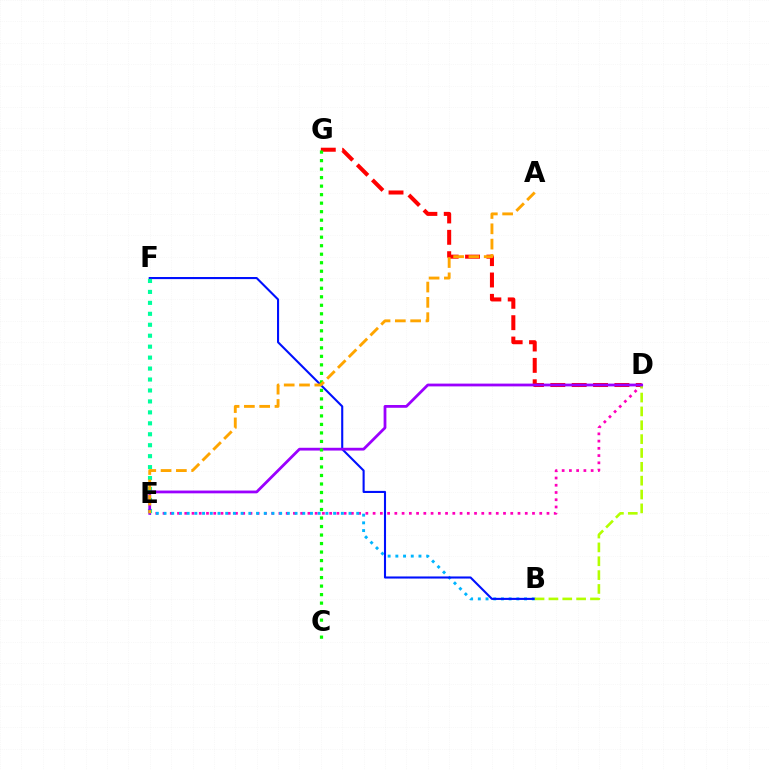{('D', 'E'): [{'color': '#ff00bd', 'line_style': 'dotted', 'thickness': 1.97}, {'color': '#9b00ff', 'line_style': 'solid', 'thickness': 2.0}], ('B', 'E'): [{'color': '#00b5ff', 'line_style': 'dotted', 'thickness': 2.09}], ('B', 'F'): [{'color': '#0010ff', 'line_style': 'solid', 'thickness': 1.51}], ('D', 'G'): [{'color': '#ff0000', 'line_style': 'dashed', 'thickness': 2.9}], ('E', 'F'): [{'color': '#00ff9d', 'line_style': 'dotted', 'thickness': 2.98}], ('B', 'D'): [{'color': '#b3ff00', 'line_style': 'dashed', 'thickness': 1.88}], ('C', 'G'): [{'color': '#08ff00', 'line_style': 'dotted', 'thickness': 2.31}], ('A', 'E'): [{'color': '#ffa500', 'line_style': 'dashed', 'thickness': 2.08}]}